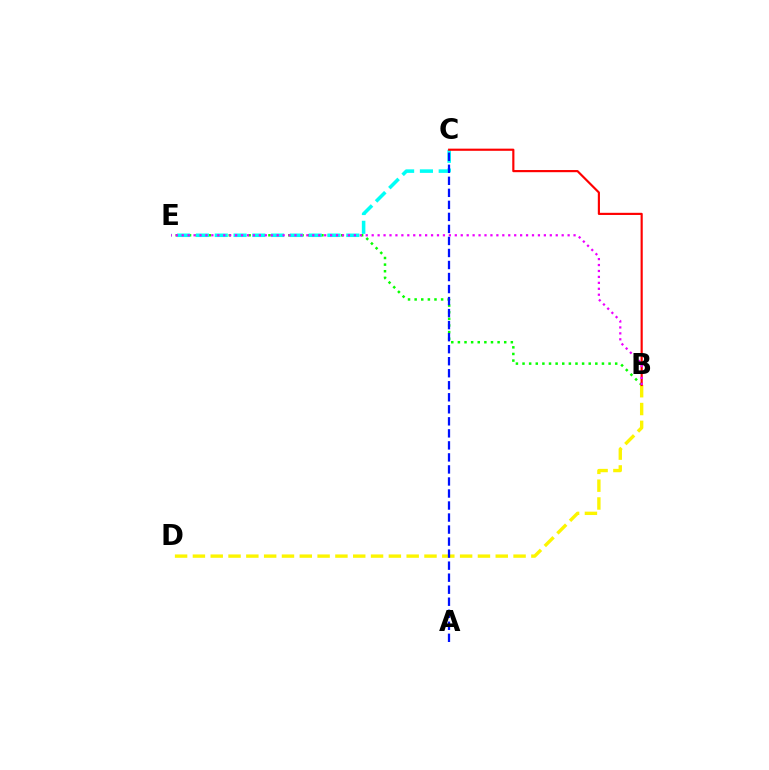{('B', 'E'): [{'color': '#08ff00', 'line_style': 'dotted', 'thickness': 1.8}, {'color': '#ee00ff', 'line_style': 'dotted', 'thickness': 1.61}], ('B', 'D'): [{'color': '#fcf500', 'line_style': 'dashed', 'thickness': 2.42}], ('C', 'E'): [{'color': '#00fff6', 'line_style': 'dashed', 'thickness': 2.55}], ('A', 'C'): [{'color': '#0010ff', 'line_style': 'dashed', 'thickness': 1.63}], ('B', 'C'): [{'color': '#ff0000', 'line_style': 'solid', 'thickness': 1.55}]}